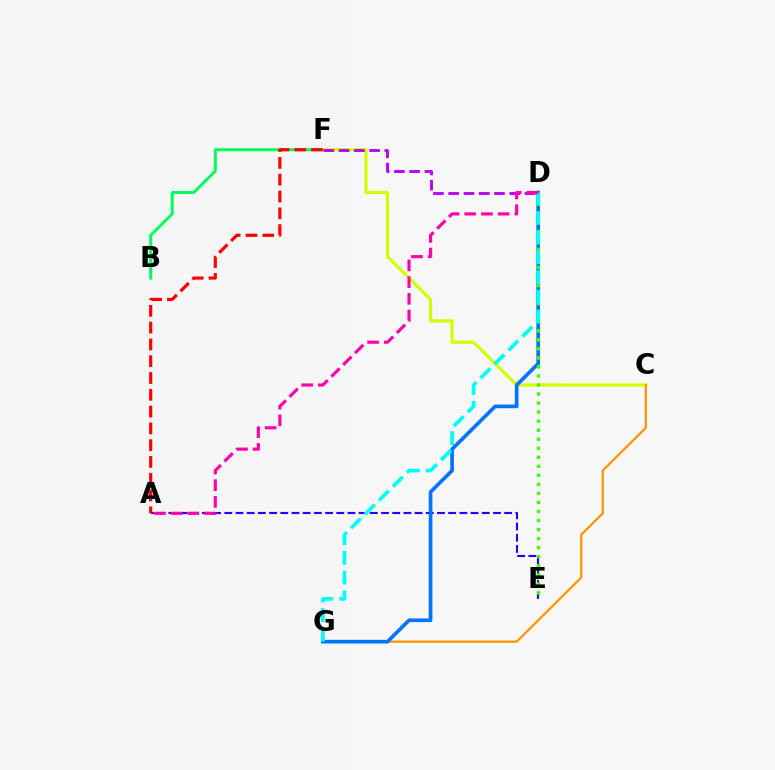{('B', 'F'): [{'color': '#00ff5c', 'line_style': 'solid', 'thickness': 2.16}], ('C', 'F'): [{'color': '#d1ff00', 'line_style': 'solid', 'thickness': 2.29}], ('A', 'E'): [{'color': '#2500ff', 'line_style': 'dashed', 'thickness': 1.52}], ('C', 'G'): [{'color': '#ff9400', 'line_style': 'solid', 'thickness': 1.63}], ('D', 'G'): [{'color': '#0074ff', 'line_style': 'solid', 'thickness': 2.64}, {'color': '#00fff6', 'line_style': 'dashed', 'thickness': 2.67}], ('D', 'E'): [{'color': '#3dff00', 'line_style': 'dotted', 'thickness': 2.46}], ('D', 'F'): [{'color': '#b900ff', 'line_style': 'dashed', 'thickness': 2.07}], ('A', 'D'): [{'color': '#ff00ac', 'line_style': 'dashed', 'thickness': 2.27}], ('A', 'F'): [{'color': '#ff0000', 'line_style': 'dashed', 'thickness': 2.28}]}